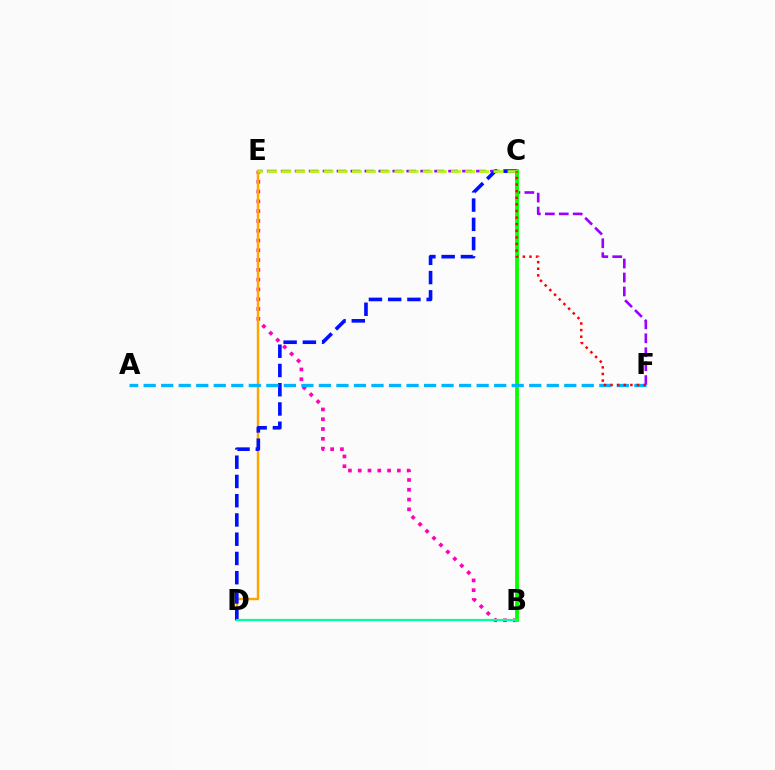{('E', 'F'): [{'color': '#9b00ff', 'line_style': 'dashed', 'thickness': 1.89}], ('B', 'E'): [{'color': '#ff00bd', 'line_style': 'dotted', 'thickness': 2.66}], ('D', 'E'): [{'color': '#ffa500', 'line_style': 'solid', 'thickness': 1.76}], ('B', 'C'): [{'color': '#08ff00', 'line_style': 'solid', 'thickness': 2.77}], ('C', 'D'): [{'color': '#0010ff', 'line_style': 'dashed', 'thickness': 2.62}], ('C', 'E'): [{'color': '#b3ff00', 'line_style': 'dashed', 'thickness': 1.92}], ('A', 'F'): [{'color': '#00b5ff', 'line_style': 'dashed', 'thickness': 2.38}], ('B', 'D'): [{'color': '#00ff9d', 'line_style': 'solid', 'thickness': 1.6}], ('C', 'F'): [{'color': '#ff0000', 'line_style': 'dotted', 'thickness': 1.79}]}